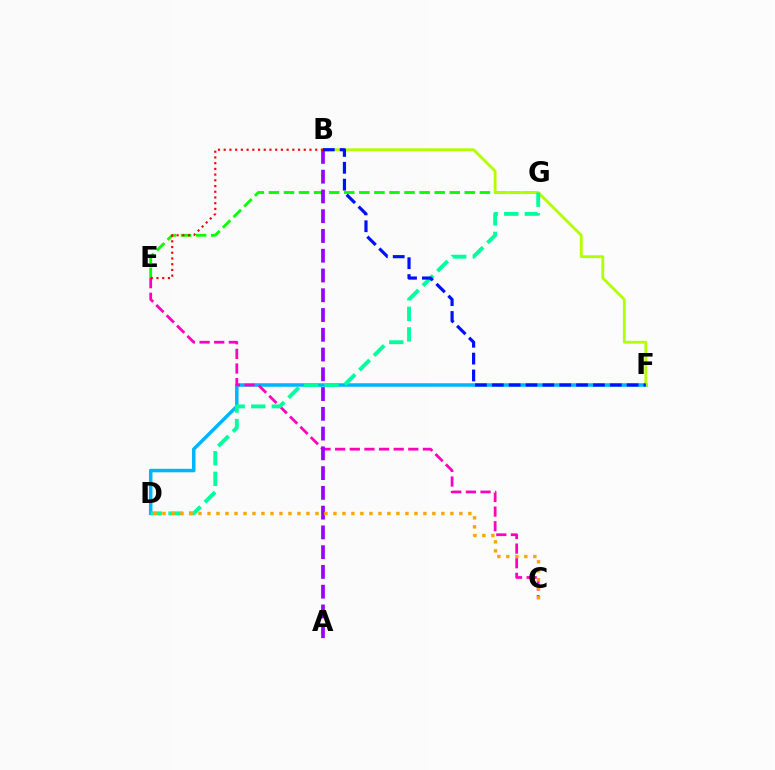{('E', 'G'): [{'color': '#08ff00', 'line_style': 'dashed', 'thickness': 2.05}], ('D', 'F'): [{'color': '#00b5ff', 'line_style': 'solid', 'thickness': 2.53}], ('B', 'F'): [{'color': '#b3ff00', 'line_style': 'solid', 'thickness': 2.03}, {'color': '#0010ff', 'line_style': 'dashed', 'thickness': 2.29}], ('C', 'E'): [{'color': '#ff00bd', 'line_style': 'dashed', 'thickness': 1.99}], ('D', 'G'): [{'color': '#00ff9d', 'line_style': 'dashed', 'thickness': 2.79}], ('A', 'B'): [{'color': '#9b00ff', 'line_style': 'dashed', 'thickness': 2.68}], ('C', 'D'): [{'color': '#ffa500', 'line_style': 'dotted', 'thickness': 2.44}], ('B', 'E'): [{'color': '#ff0000', 'line_style': 'dotted', 'thickness': 1.55}]}